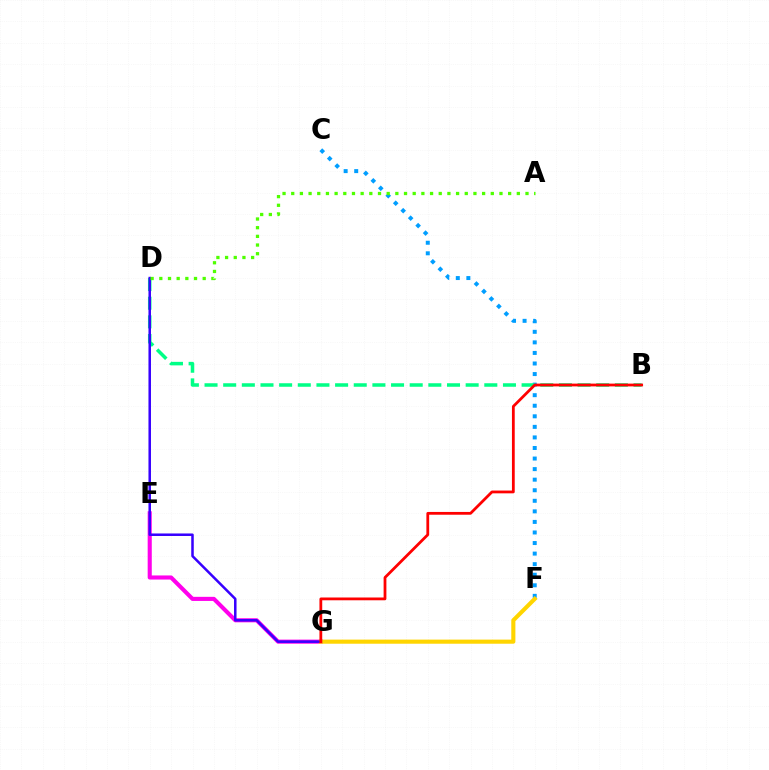{('C', 'F'): [{'color': '#009eff', 'line_style': 'dotted', 'thickness': 2.87}], ('E', 'G'): [{'color': '#ff00ed', 'line_style': 'solid', 'thickness': 2.95}], ('F', 'G'): [{'color': '#ffd500', 'line_style': 'solid', 'thickness': 2.96}], ('B', 'D'): [{'color': '#00ff86', 'line_style': 'dashed', 'thickness': 2.53}], ('D', 'G'): [{'color': '#3700ff', 'line_style': 'solid', 'thickness': 1.81}], ('B', 'G'): [{'color': '#ff0000', 'line_style': 'solid', 'thickness': 2.0}], ('A', 'D'): [{'color': '#4fff00', 'line_style': 'dotted', 'thickness': 2.36}]}